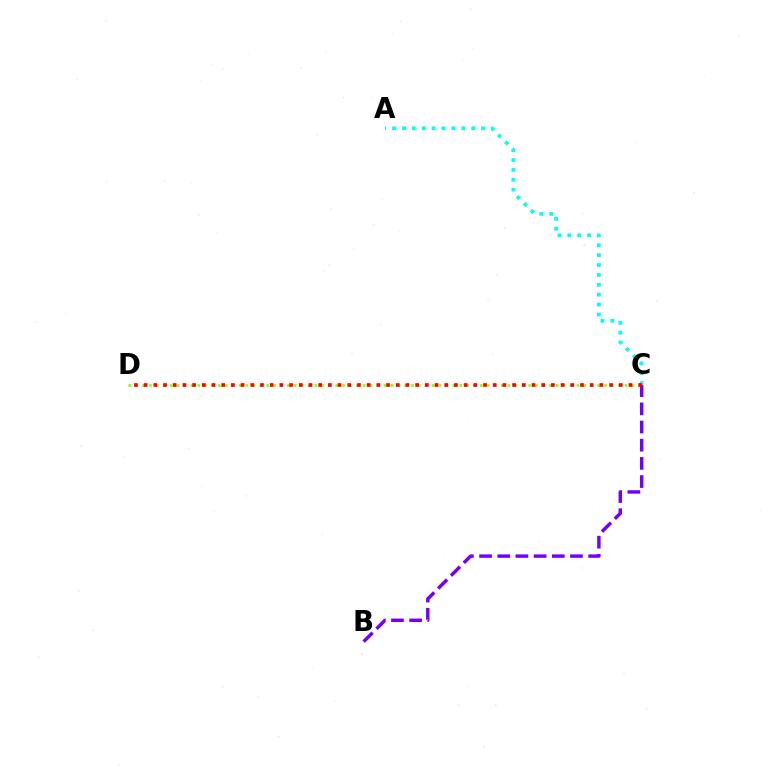{('A', 'C'): [{'color': '#00fff6', 'line_style': 'dotted', 'thickness': 2.69}], ('C', 'D'): [{'color': '#84ff00', 'line_style': 'dotted', 'thickness': 1.87}, {'color': '#ff0000', 'line_style': 'dotted', 'thickness': 2.63}], ('B', 'C'): [{'color': '#7200ff', 'line_style': 'dashed', 'thickness': 2.47}]}